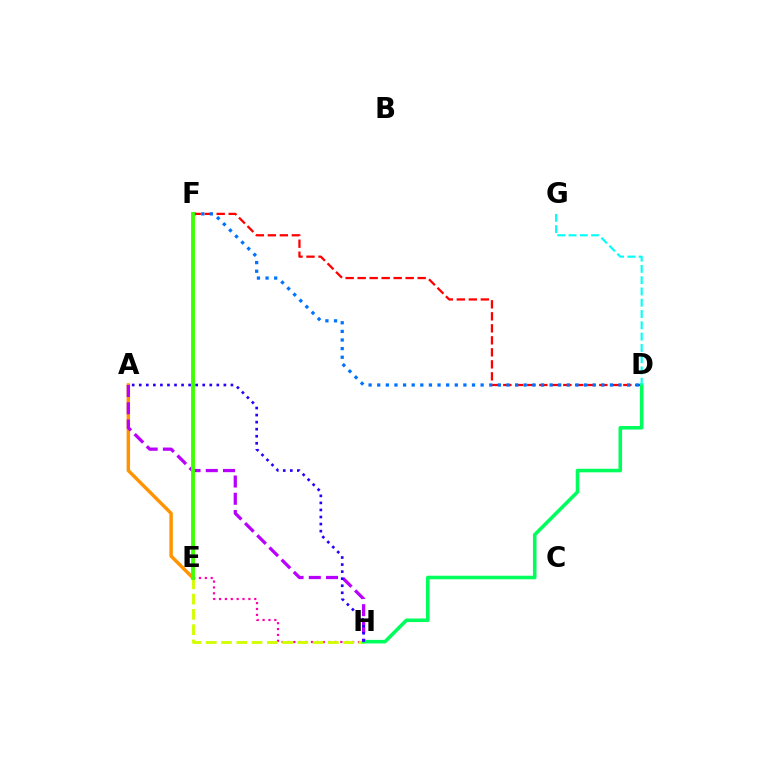{('D', 'F'): [{'color': '#ff0000', 'line_style': 'dashed', 'thickness': 1.63}, {'color': '#0074ff', 'line_style': 'dotted', 'thickness': 2.34}], ('E', 'H'): [{'color': '#ff00ac', 'line_style': 'dotted', 'thickness': 1.59}, {'color': '#d1ff00', 'line_style': 'dashed', 'thickness': 2.07}], ('D', 'H'): [{'color': '#00ff5c', 'line_style': 'solid', 'thickness': 2.57}], ('A', 'E'): [{'color': '#ff9400', 'line_style': 'solid', 'thickness': 2.48}], ('D', 'G'): [{'color': '#00fff6', 'line_style': 'dashed', 'thickness': 1.53}], ('A', 'H'): [{'color': '#b900ff', 'line_style': 'dashed', 'thickness': 2.34}, {'color': '#2500ff', 'line_style': 'dotted', 'thickness': 1.92}], ('E', 'F'): [{'color': '#3dff00', 'line_style': 'solid', 'thickness': 2.76}]}